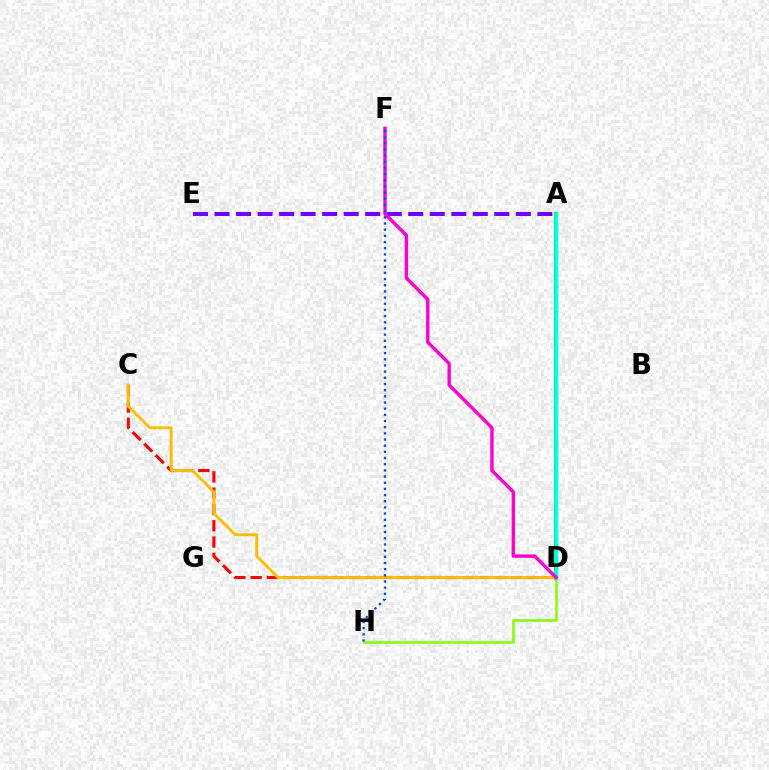{('D', 'H'): [{'color': '#84ff00', 'line_style': 'solid', 'thickness': 1.83}], ('A', 'D'): [{'color': '#00ff39', 'line_style': 'solid', 'thickness': 2.98}, {'color': '#00fff6', 'line_style': 'solid', 'thickness': 2.46}], ('C', 'D'): [{'color': '#ff0000', 'line_style': 'dashed', 'thickness': 2.21}, {'color': '#ffbd00', 'line_style': 'solid', 'thickness': 2.06}], ('A', 'E'): [{'color': '#7200ff', 'line_style': 'dashed', 'thickness': 2.92}], ('D', 'F'): [{'color': '#ff00cf', 'line_style': 'solid', 'thickness': 2.44}], ('F', 'H'): [{'color': '#004bff', 'line_style': 'dotted', 'thickness': 1.68}]}